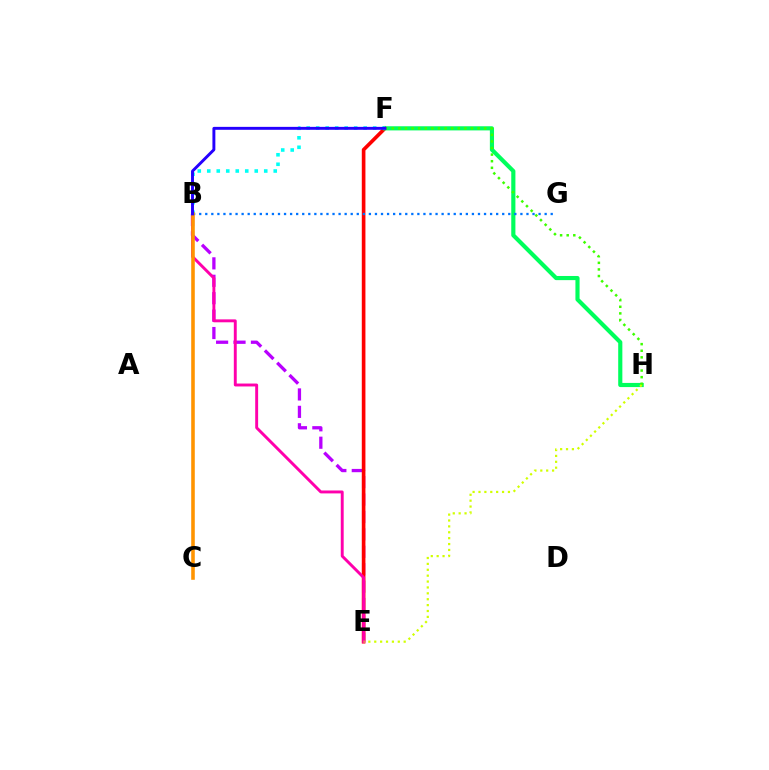{('B', 'E'): [{'color': '#b900ff', 'line_style': 'dashed', 'thickness': 2.37}, {'color': '#ff00ac', 'line_style': 'solid', 'thickness': 2.1}], ('E', 'F'): [{'color': '#ff0000', 'line_style': 'solid', 'thickness': 2.62}], ('F', 'H'): [{'color': '#00ff5c', 'line_style': 'solid', 'thickness': 2.99}, {'color': '#3dff00', 'line_style': 'dotted', 'thickness': 1.79}], ('B', 'G'): [{'color': '#0074ff', 'line_style': 'dotted', 'thickness': 1.65}], ('B', 'F'): [{'color': '#00fff6', 'line_style': 'dotted', 'thickness': 2.58}, {'color': '#2500ff', 'line_style': 'solid', 'thickness': 2.11}], ('B', 'C'): [{'color': '#ff9400', 'line_style': 'solid', 'thickness': 2.58}], ('E', 'H'): [{'color': '#d1ff00', 'line_style': 'dotted', 'thickness': 1.6}]}